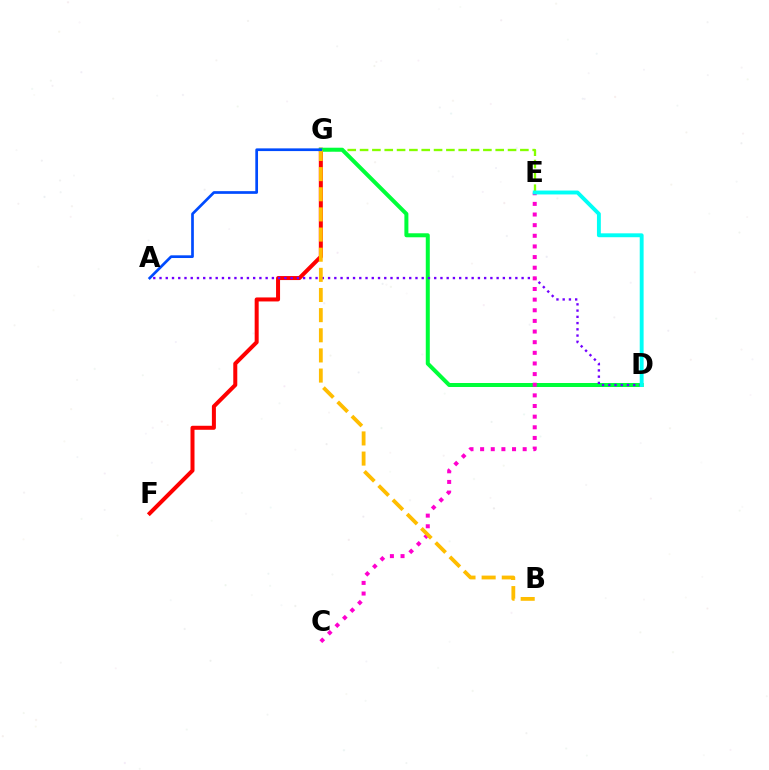{('E', 'G'): [{'color': '#84ff00', 'line_style': 'dashed', 'thickness': 1.68}], ('F', 'G'): [{'color': '#ff0000', 'line_style': 'solid', 'thickness': 2.89}], ('D', 'G'): [{'color': '#00ff39', 'line_style': 'solid', 'thickness': 2.88}], ('A', 'D'): [{'color': '#7200ff', 'line_style': 'dotted', 'thickness': 1.7}], ('C', 'E'): [{'color': '#ff00cf', 'line_style': 'dotted', 'thickness': 2.89}], ('B', 'G'): [{'color': '#ffbd00', 'line_style': 'dashed', 'thickness': 2.74}], ('D', 'E'): [{'color': '#00fff6', 'line_style': 'solid', 'thickness': 2.8}], ('A', 'G'): [{'color': '#004bff', 'line_style': 'solid', 'thickness': 1.95}]}